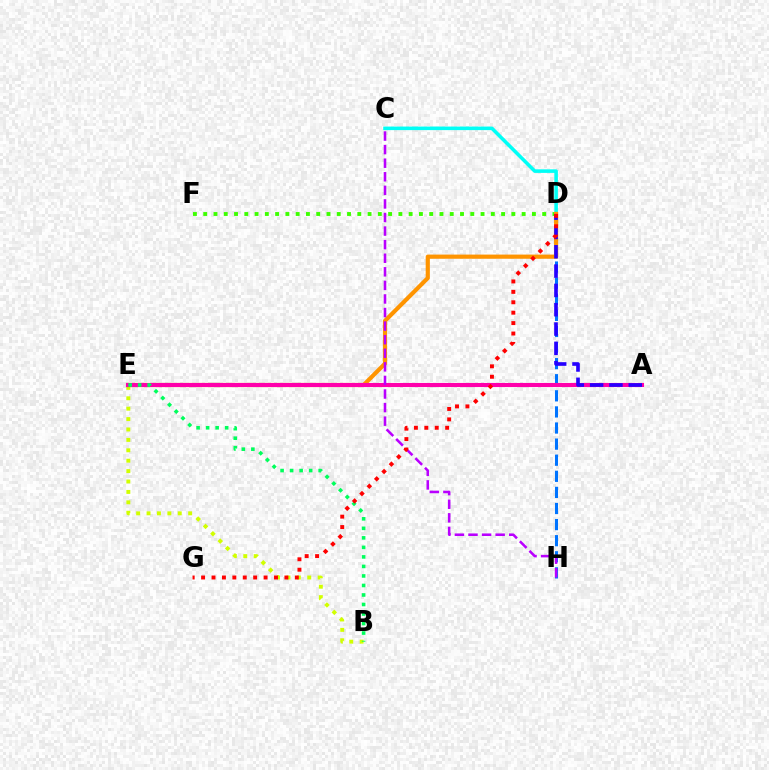{('D', 'H'): [{'color': '#0074ff', 'line_style': 'dashed', 'thickness': 2.19}], ('B', 'E'): [{'color': '#d1ff00', 'line_style': 'dotted', 'thickness': 2.83}, {'color': '#00ff5c', 'line_style': 'dotted', 'thickness': 2.59}], ('D', 'F'): [{'color': '#3dff00', 'line_style': 'dotted', 'thickness': 2.79}], ('C', 'D'): [{'color': '#00fff6', 'line_style': 'solid', 'thickness': 2.55}], ('D', 'E'): [{'color': '#ff9400', 'line_style': 'solid', 'thickness': 3.0}], ('A', 'E'): [{'color': '#ff00ac', 'line_style': 'solid', 'thickness': 2.94}], ('A', 'D'): [{'color': '#2500ff', 'line_style': 'dashed', 'thickness': 2.62}], ('C', 'H'): [{'color': '#b900ff', 'line_style': 'dashed', 'thickness': 1.84}], ('D', 'G'): [{'color': '#ff0000', 'line_style': 'dotted', 'thickness': 2.83}]}